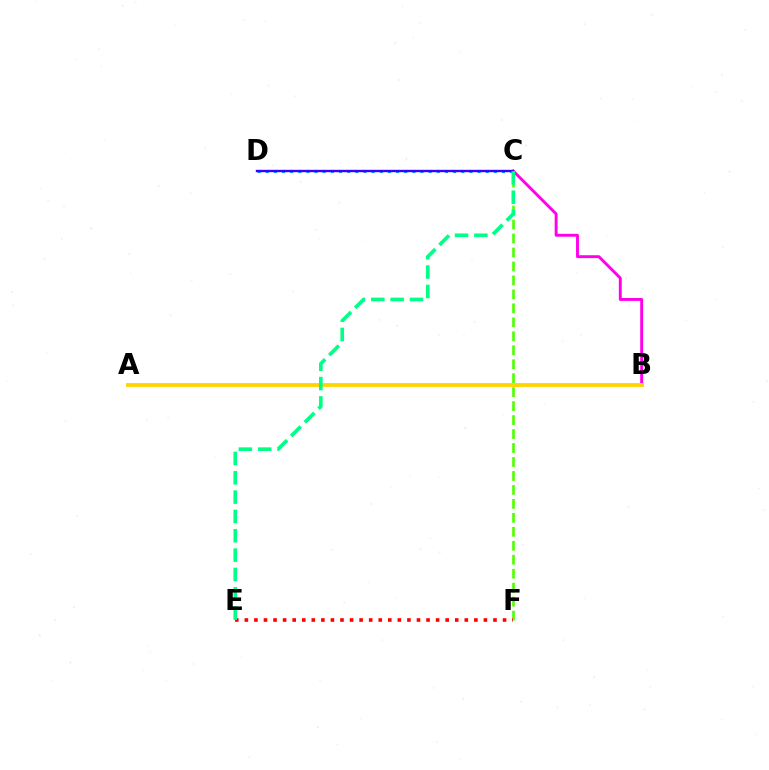{('B', 'C'): [{'color': '#ff00ed', 'line_style': 'solid', 'thickness': 2.09}], ('C', 'D'): [{'color': '#009eff', 'line_style': 'dotted', 'thickness': 2.21}, {'color': '#3700ff', 'line_style': 'solid', 'thickness': 1.71}], ('A', 'B'): [{'color': '#ffd500', 'line_style': 'solid', 'thickness': 2.77}], ('C', 'F'): [{'color': '#4fff00', 'line_style': 'dashed', 'thickness': 1.9}], ('E', 'F'): [{'color': '#ff0000', 'line_style': 'dotted', 'thickness': 2.6}], ('C', 'E'): [{'color': '#00ff86', 'line_style': 'dashed', 'thickness': 2.63}]}